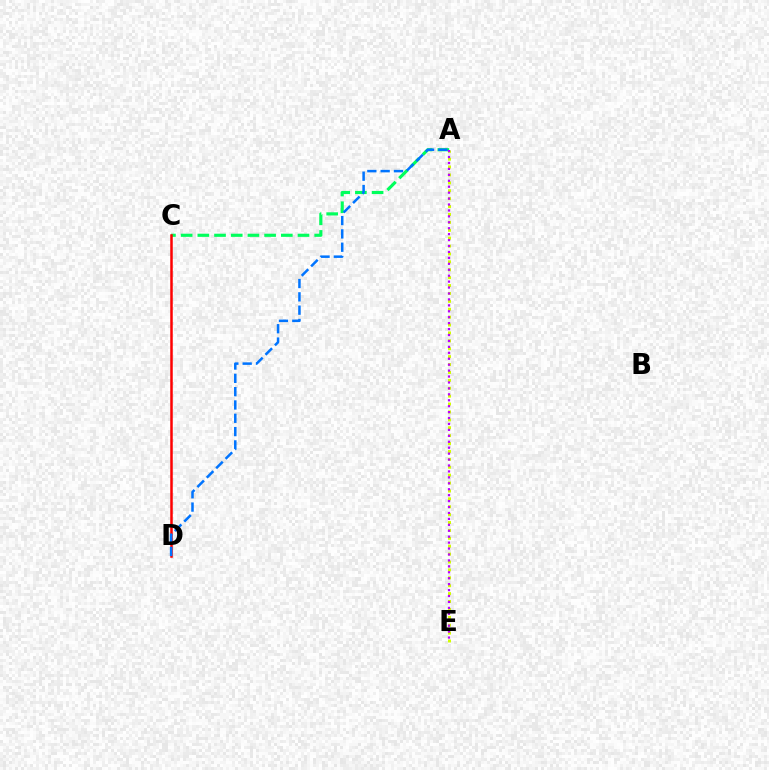{('A', 'C'): [{'color': '#00ff5c', 'line_style': 'dashed', 'thickness': 2.27}], ('C', 'D'): [{'color': '#ff0000', 'line_style': 'solid', 'thickness': 1.81}], ('A', 'D'): [{'color': '#0074ff', 'line_style': 'dashed', 'thickness': 1.81}], ('A', 'E'): [{'color': '#d1ff00', 'line_style': 'dotted', 'thickness': 2.15}, {'color': '#b900ff', 'line_style': 'dotted', 'thickness': 1.61}]}